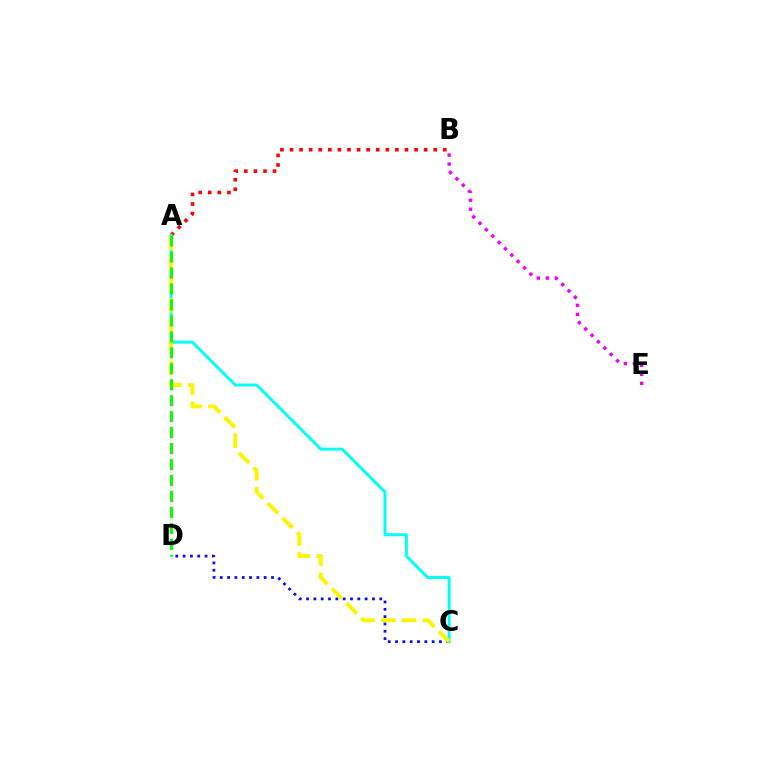{('A', 'B'): [{'color': '#ff0000', 'line_style': 'dotted', 'thickness': 2.6}], ('C', 'D'): [{'color': '#0010ff', 'line_style': 'dotted', 'thickness': 1.99}], ('A', 'C'): [{'color': '#00fff6', 'line_style': 'solid', 'thickness': 2.12}, {'color': '#fcf500', 'line_style': 'dashed', 'thickness': 2.82}], ('B', 'E'): [{'color': '#ee00ff', 'line_style': 'dotted', 'thickness': 2.45}], ('A', 'D'): [{'color': '#08ff00', 'line_style': 'dashed', 'thickness': 2.17}]}